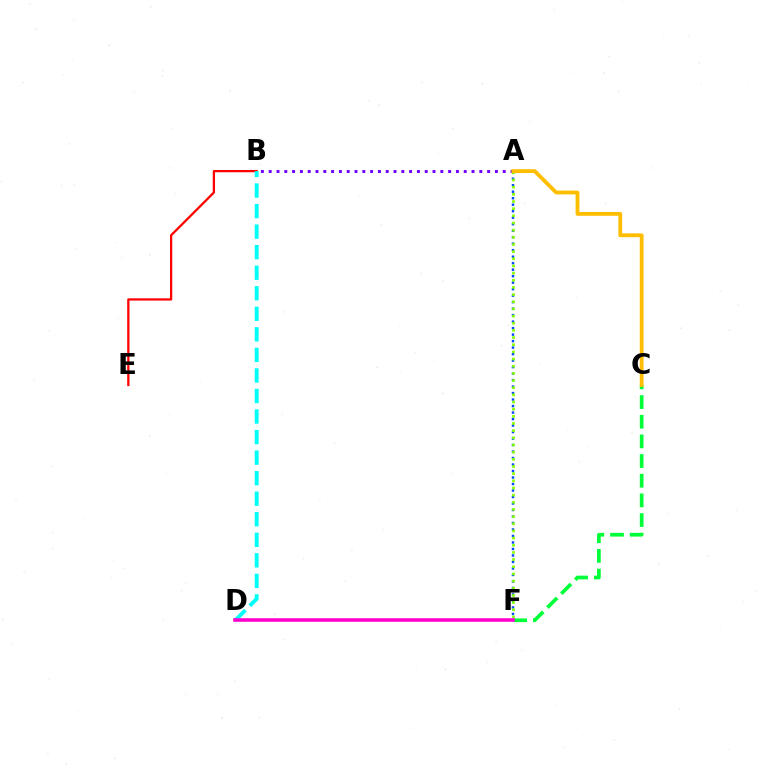{('A', 'B'): [{'color': '#7200ff', 'line_style': 'dotted', 'thickness': 2.12}], ('A', 'F'): [{'color': '#004bff', 'line_style': 'dotted', 'thickness': 1.76}, {'color': '#84ff00', 'line_style': 'dotted', 'thickness': 1.95}], ('B', 'E'): [{'color': '#ff0000', 'line_style': 'solid', 'thickness': 1.63}], ('C', 'F'): [{'color': '#00ff39', 'line_style': 'dashed', 'thickness': 2.67}], ('B', 'D'): [{'color': '#00fff6', 'line_style': 'dashed', 'thickness': 2.79}], ('D', 'F'): [{'color': '#ff00cf', 'line_style': 'solid', 'thickness': 2.58}], ('A', 'C'): [{'color': '#ffbd00', 'line_style': 'solid', 'thickness': 2.74}]}